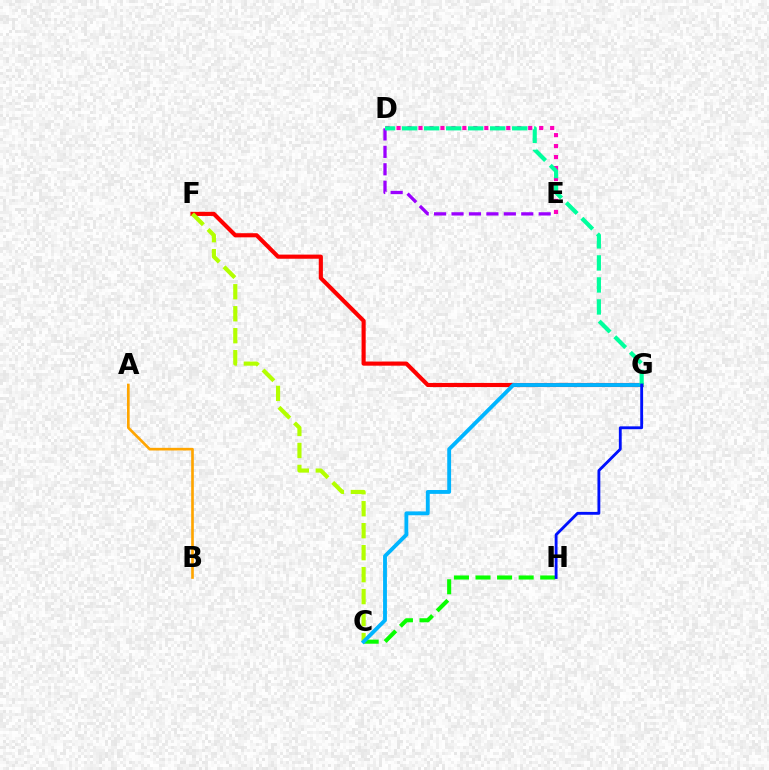{('F', 'G'): [{'color': '#ff0000', 'line_style': 'solid', 'thickness': 2.97}], ('A', 'B'): [{'color': '#ffa500', 'line_style': 'solid', 'thickness': 1.91}], ('D', 'E'): [{'color': '#ff00bd', 'line_style': 'dotted', 'thickness': 2.98}, {'color': '#9b00ff', 'line_style': 'dashed', 'thickness': 2.37}], ('C', 'F'): [{'color': '#b3ff00', 'line_style': 'dashed', 'thickness': 2.99}], ('C', 'H'): [{'color': '#08ff00', 'line_style': 'dashed', 'thickness': 2.93}], ('C', 'G'): [{'color': '#00b5ff', 'line_style': 'solid', 'thickness': 2.78}], ('D', 'G'): [{'color': '#00ff9d', 'line_style': 'dashed', 'thickness': 2.99}], ('G', 'H'): [{'color': '#0010ff', 'line_style': 'solid', 'thickness': 2.05}]}